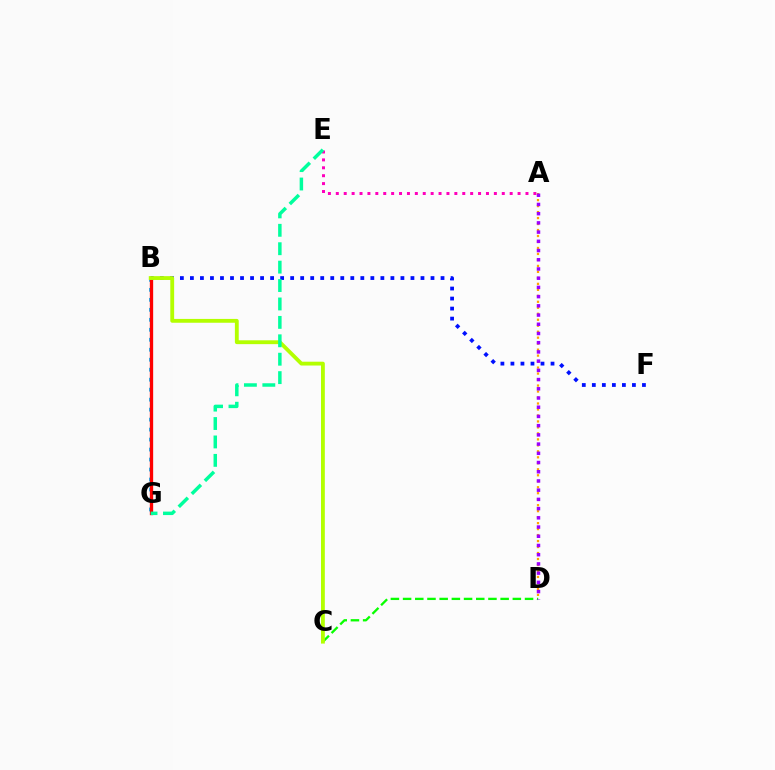{('A', 'E'): [{'color': '#ff00bd', 'line_style': 'dotted', 'thickness': 2.15}], ('A', 'D'): [{'color': '#ffa500', 'line_style': 'dotted', 'thickness': 1.63}, {'color': '#9b00ff', 'line_style': 'dotted', 'thickness': 2.5}], ('B', 'G'): [{'color': '#00b5ff', 'line_style': 'dotted', 'thickness': 2.71}, {'color': '#ff0000', 'line_style': 'solid', 'thickness': 2.39}], ('C', 'D'): [{'color': '#08ff00', 'line_style': 'dashed', 'thickness': 1.66}], ('B', 'F'): [{'color': '#0010ff', 'line_style': 'dotted', 'thickness': 2.72}], ('B', 'C'): [{'color': '#b3ff00', 'line_style': 'solid', 'thickness': 2.76}], ('E', 'G'): [{'color': '#00ff9d', 'line_style': 'dashed', 'thickness': 2.5}]}